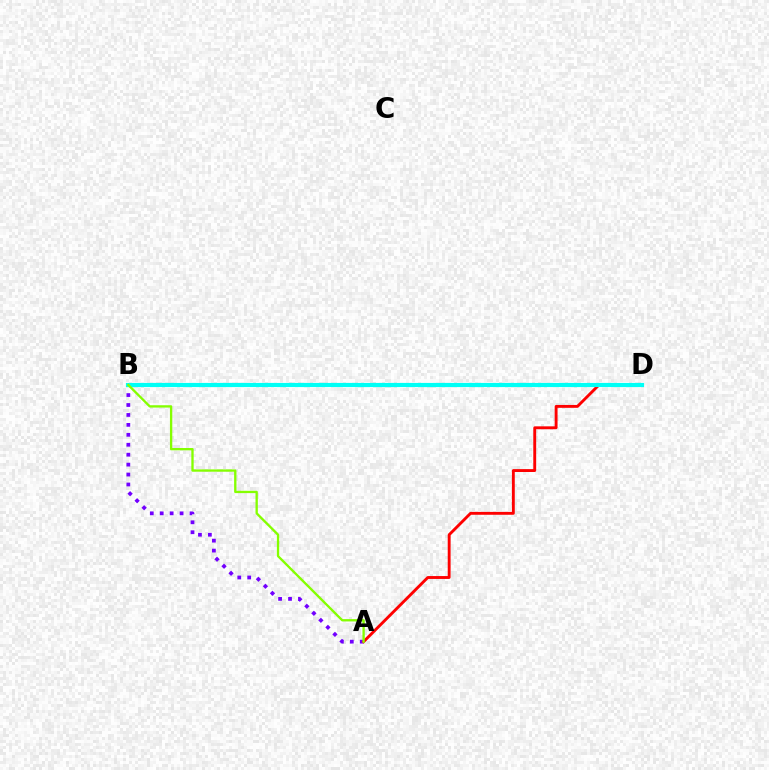{('A', 'B'): [{'color': '#7200ff', 'line_style': 'dotted', 'thickness': 2.7}, {'color': '#84ff00', 'line_style': 'solid', 'thickness': 1.68}], ('A', 'D'): [{'color': '#ff0000', 'line_style': 'solid', 'thickness': 2.07}], ('B', 'D'): [{'color': '#00fff6', 'line_style': 'solid', 'thickness': 3.0}]}